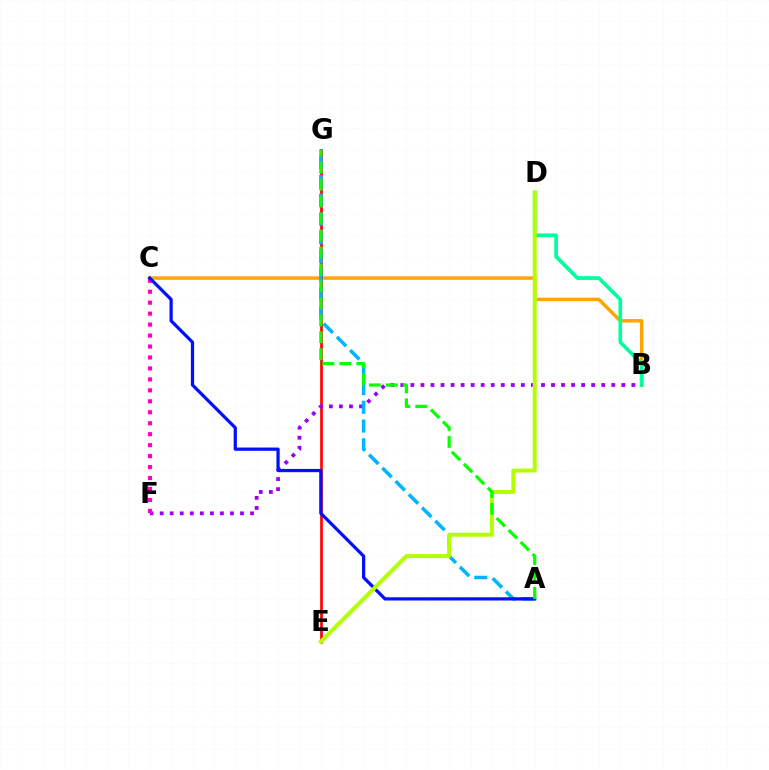{('B', 'C'): [{'color': '#ffa500', 'line_style': 'solid', 'thickness': 2.52}], ('E', 'G'): [{'color': '#ff0000', 'line_style': 'solid', 'thickness': 1.93}], ('B', 'D'): [{'color': '#00ff9d', 'line_style': 'solid', 'thickness': 2.65}], ('B', 'F'): [{'color': '#9b00ff', 'line_style': 'dotted', 'thickness': 2.73}], ('A', 'G'): [{'color': '#00b5ff', 'line_style': 'dashed', 'thickness': 2.54}, {'color': '#08ff00', 'line_style': 'dashed', 'thickness': 2.3}], ('C', 'F'): [{'color': '#ff00bd', 'line_style': 'dotted', 'thickness': 2.98}], ('A', 'C'): [{'color': '#0010ff', 'line_style': 'solid', 'thickness': 2.33}], ('D', 'E'): [{'color': '#b3ff00', 'line_style': 'solid', 'thickness': 2.85}]}